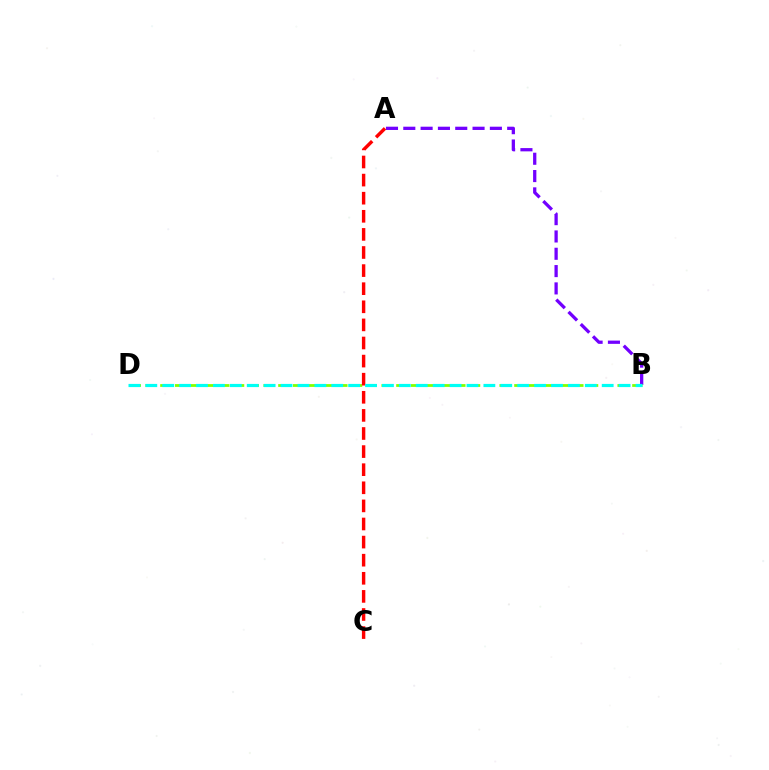{('A', 'B'): [{'color': '#7200ff', 'line_style': 'dashed', 'thickness': 2.35}], ('B', 'D'): [{'color': '#84ff00', 'line_style': 'dashed', 'thickness': 2.0}, {'color': '#00fff6', 'line_style': 'dashed', 'thickness': 2.3}], ('A', 'C'): [{'color': '#ff0000', 'line_style': 'dashed', 'thickness': 2.46}]}